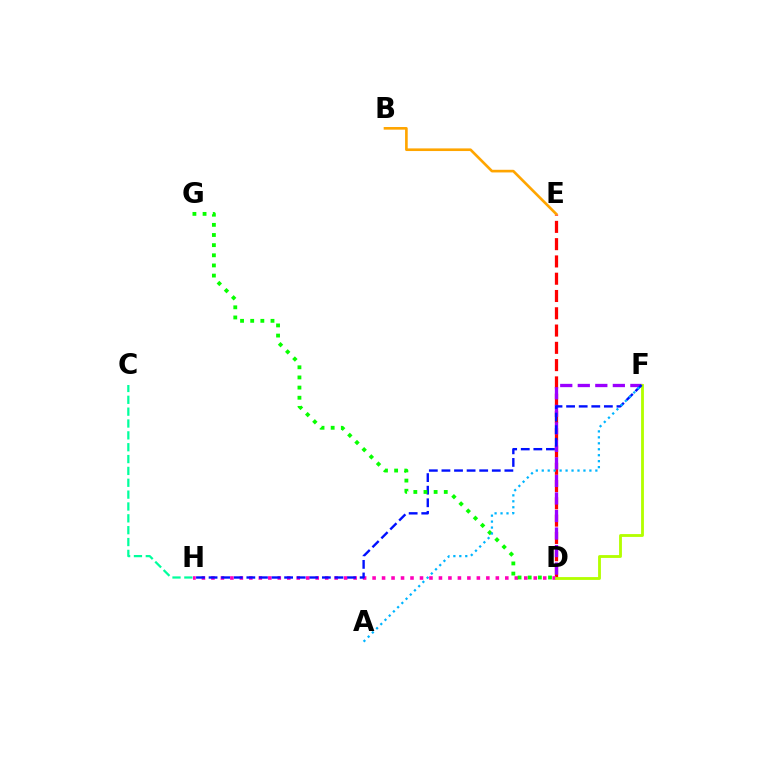{('D', 'E'): [{'color': '#ff0000', 'line_style': 'dashed', 'thickness': 2.35}], ('D', 'F'): [{'color': '#9b00ff', 'line_style': 'dashed', 'thickness': 2.38}, {'color': '#b3ff00', 'line_style': 'solid', 'thickness': 2.04}], ('D', 'H'): [{'color': '#ff00bd', 'line_style': 'dotted', 'thickness': 2.58}], ('C', 'H'): [{'color': '#00ff9d', 'line_style': 'dashed', 'thickness': 1.61}], ('F', 'H'): [{'color': '#0010ff', 'line_style': 'dashed', 'thickness': 1.71}], ('B', 'E'): [{'color': '#ffa500', 'line_style': 'solid', 'thickness': 1.9}], ('D', 'G'): [{'color': '#08ff00', 'line_style': 'dotted', 'thickness': 2.76}], ('A', 'F'): [{'color': '#00b5ff', 'line_style': 'dotted', 'thickness': 1.62}]}